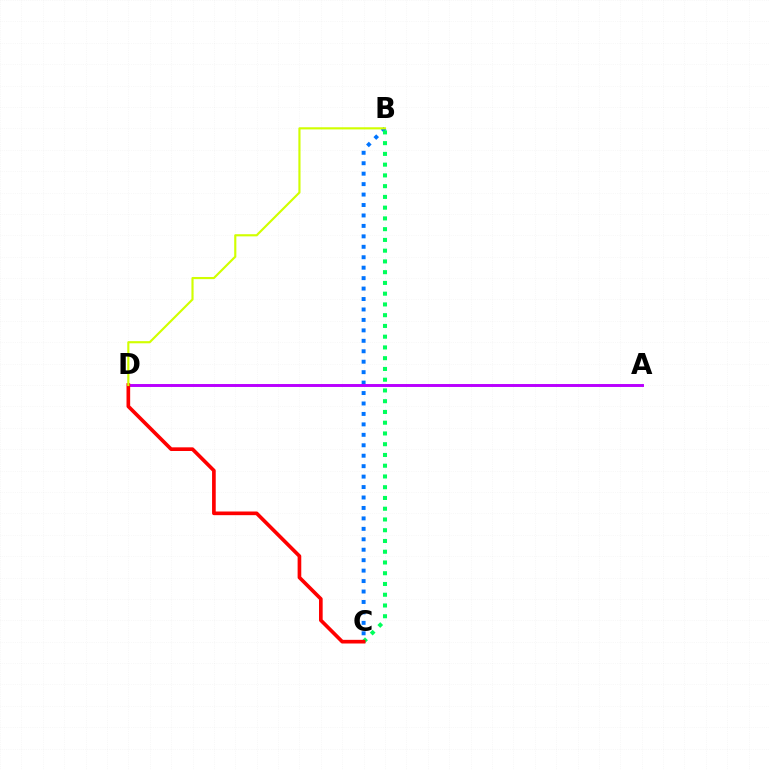{('B', 'C'): [{'color': '#0074ff', 'line_style': 'dotted', 'thickness': 2.84}, {'color': '#00ff5c', 'line_style': 'dotted', 'thickness': 2.92}], ('A', 'D'): [{'color': '#b900ff', 'line_style': 'solid', 'thickness': 2.11}], ('C', 'D'): [{'color': '#ff0000', 'line_style': 'solid', 'thickness': 2.64}], ('B', 'D'): [{'color': '#d1ff00', 'line_style': 'solid', 'thickness': 1.55}]}